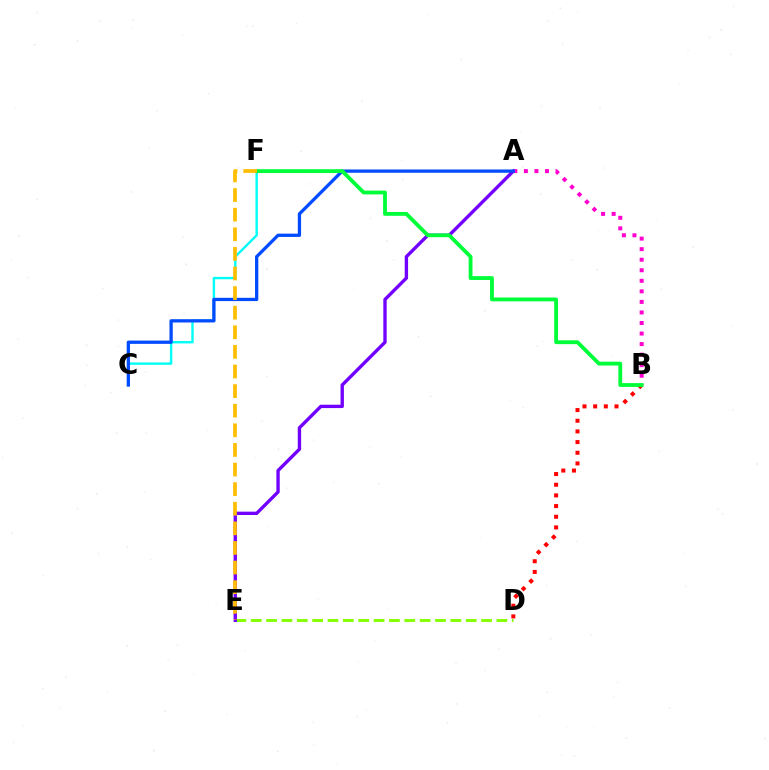{('B', 'D'): [{'color': '#ff0000', 'line_style': 'dotted', 'thickness': 2.9}], ('D', 'E'): [{'color': '#84ff00', 'line_style': 'dashed', 'thickness': 2.09}], ('C', 'F'): [{'color': '#00fff6', 'line_style': 'solid', 'thickness': 1.72}], ('A', 'E'): [{'color': '#7200ff', 'line_style': 'solid', 'thickness': 2.42}], ('A', 'B'): [{'color': '#ff00cf', 'line_style': 'dotted', 'thickness': 2.87}], ('A', 'C'): [{'color': '#004bff', 'line_style': 'solid', 'thickness': 2.36}], ('B', 'F'): [{'color': '#00ff39', 'line_style': 'solid', 'thickness': 2.75}], ('E', 'F'): [{'color': '#ffbd00', 'line_style': 'dashed', 'thickness': 2.66}]}